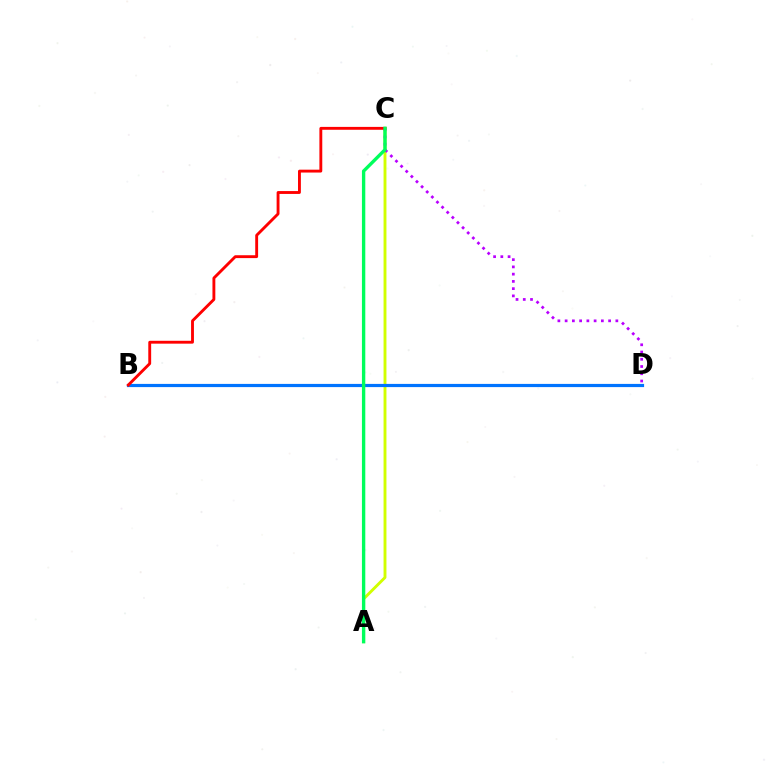{('A', 'C'): [{'color': '#d1ff00', 'line_style': 'solid', 'thickness': 2.08}, {'color': '#00ff5c', 'line_style': 'solid', 'thickness': 2.42}], ('B', 'D'): [{'color': '#0074ff', 'line_style': 'solid', 'thickness': 2.3}], ('C', 'D'): [{'color': '#b900ff', 'line_style': 'dotted', 'thickness': 1.97}], ('B', 'C'): [{'color': '#ff0000', 'line_style': 'solid', 'thickness': 2.07}]}